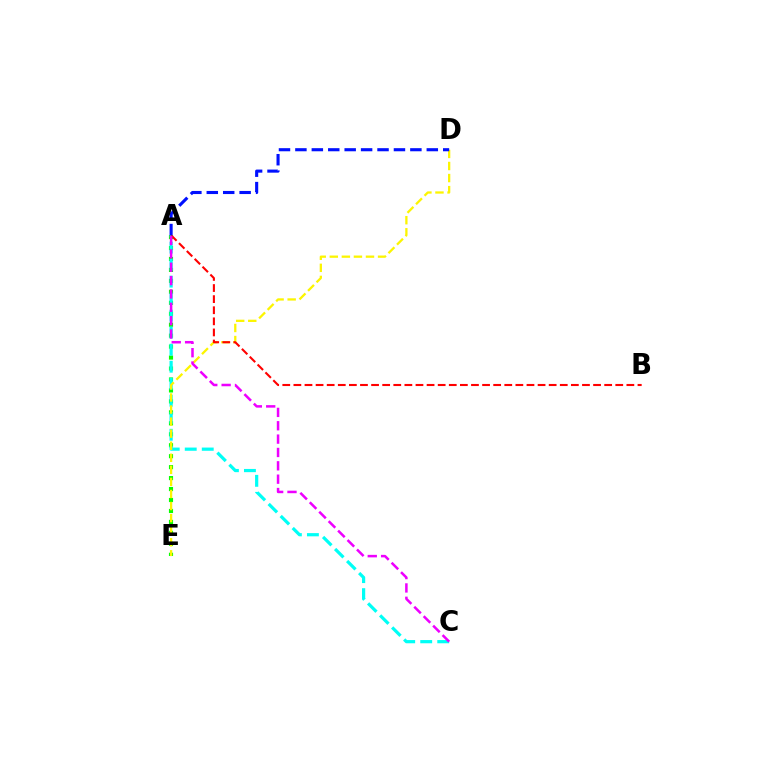{('A', 'E'): [{'color': '#08ff00', 'line_style': 'dotted', 'thickness': 2.98}], ('A', 'C'): [{'color': '#00fff6', 'line_style': 'dashed', 'thickness': 2.31}, {'color': '#ee00ff', 'line_style': 'dashed', 'thickness': 1.81}], ('D', 'E'): [{'color': '#fcf500', 'line_style': 'dashed', 'thickness': 1.64}], ('A', 'B'): [{'color': '#ff0000', 'line_style': 'dashed', 'thickness': 1.51}], ('A', 'D'): [{'color': '#0010ff', 'line_style': 'dashed', 'thickness': 2.23}]}